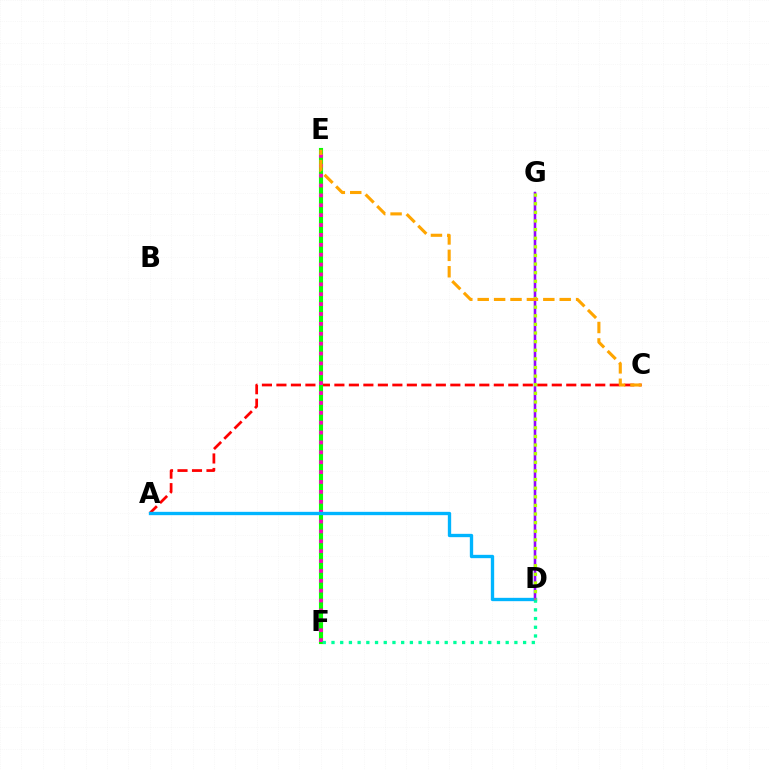{('A', 'C'): [{'color': '#ff0000', 'line_style': 'dashed', 'thickness': 1.97}], ('E', 'F'): [{'color': '#08ff00', 'line_style': 'solid', 'thickness': 2.96}, {'color': '#ff00bd', 'line_style': 'dotted', 'thickness': 2.69}], ('D', 'G'): [{'color': '#0010ff', 'line_style': 'solid', 'thickness': 1.62}, {'color': '#9b00ff', 'line_style': 'solid', 'thickness': 1.66}, {'color': '#b3ff00', 'line_style': 'dotted', 'thickness': 2.34}], ('A', 'D'): [{'color': '#00b5ff', 'line_style': 'solid', 'thickness': 2.4}], ('D', 'F'): [{'color': '#00ff9d', 'line_style': 'dotted', 'thickness': 2.37}], ('C', 'E'): [{'color': '#ffa500', 'line_style': 'dashed', 'thickness': 2.23}]}